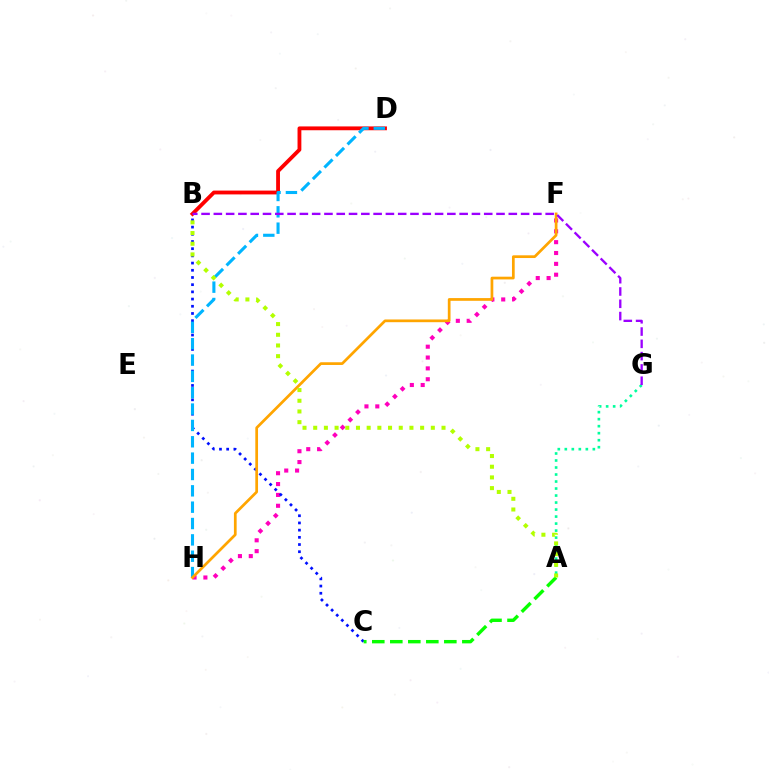{('F', 'H'): [{'color': '#ff00bd', 'line_style': 'dotted', 'thickness': 2.95}, {'color': '#ffa500', 'line_style': 'solid', 'thickness': 1.96}], ('B', 'C'): [{'color': '#0010ff', 'line_style': 'dotted', 'thickness': 1.96}], ('B', 'D'): [{'color': '#ff0000', 'line_style': 'solid', 'thickness': 2.75}], ('A', 'G'): [{'color': '#00ff9d', 'line_style': 'dotted', 'thickness': 1.9}], ('D', 'H'): [{'color': '#00b5ff', 'line_style': 'dashed', 'thickness': 2.22}], ('B', 'G'): [{'color': '#9b00ff', 'line_style': 'dashed', 'thickness': 1.67}], ('A', 'C'): [{'color': '#08ff00', 'line_style': 'dashed', 'thickness': 2.45}], ('A', 'B'): [{'color': '#b3ff00', 'line_style': 'dotted', 'thickness': 2.91}]}